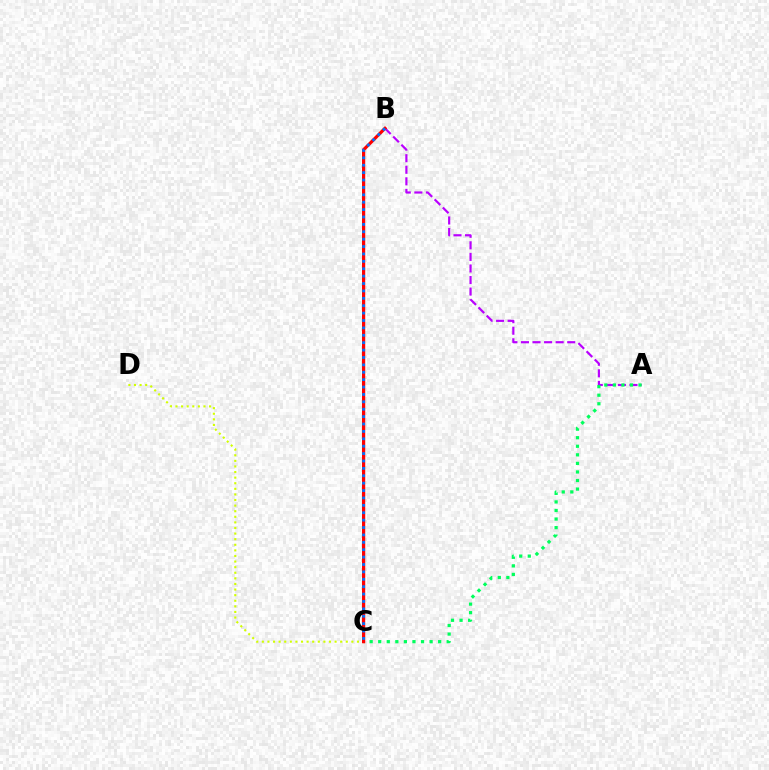{('A', 'B'): [{'color': '#b900ff', 'line_style': 'dashed', 'thickness': 1.57}], ('A', 'C'): [{'color': '#00ff5c', 'line_style': 'dotted', 'thickness': 2.33}], ('C', 'D'): [{'color': '#d1ff00', 'line_style': 'dotted', 'thickness': 1.52}], ('B', 'C'): [{'color': '#ff0000', 'line_style': 'solid', 'thickness': 2.31}, {'color': '#0074ff', 'line_style': 'dotted', 'thickness': 2.01}]}